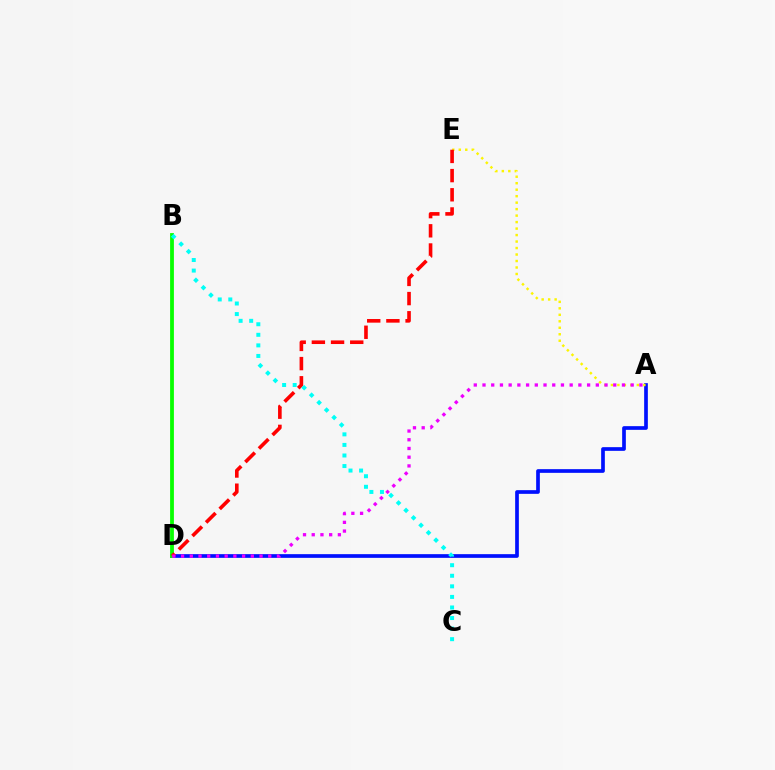{('A', 'D'): [{'color': '#0010ff', 'line_style': 'solid', 'thickness': 2.66}, {'color': '#ee00ff', 'line_style': 'dotted', 'thickness': 2.37}], ('B', 'D'): [{'color': '#08ff00', 'line_style': 'solid', 'thickness': 2.73}], ('A', 'E'): [{'color': '#fcf500', 'line_style': 'dotted', 'thickness': 1.76}], ('D', 'E'): [{'color': '#ff0000', 'line_style': 'dashed', 'thickness': 2.61}], ('B', 'C'): [{'color': '#00fff6', 'line_style': 'dotted', 'thickness': 2.87}]}